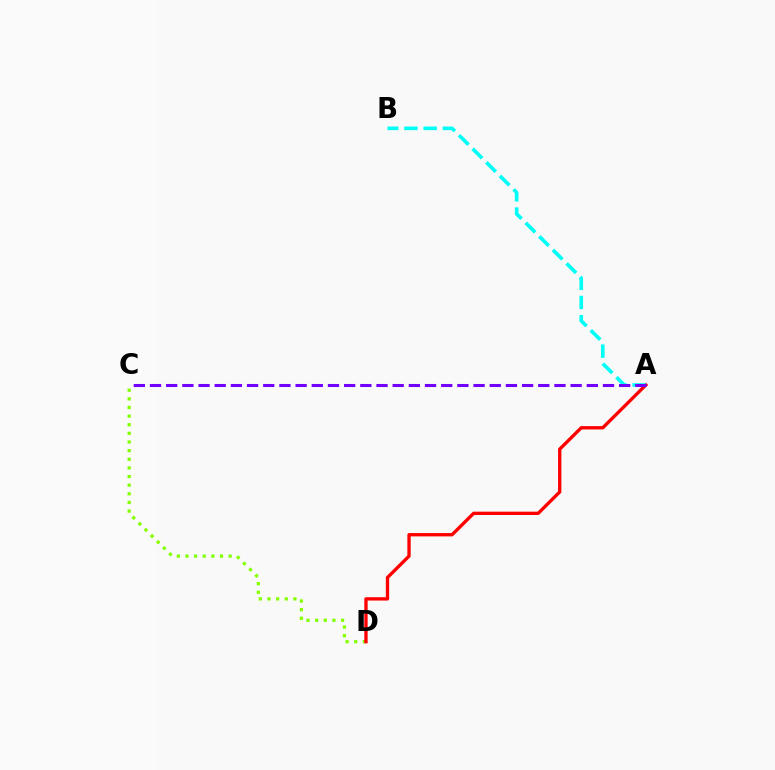{('C', 'D'): [{'color': '#84ff00', 'line_style': 'dotted', 'thickness': 2.35}], ('A', 'D'): [{'color': '#ff0000', 'line_style': 'solid', 'thickness': 2.4}], ('A', 'B'): [{'color': '#00fff6', 'line_style': 'dashed', 'thickness': 2.61}], ('A', 'C'): [{'color': '#7200ff', 'line_style': 'dashed', 'thickness': 2.2}]}